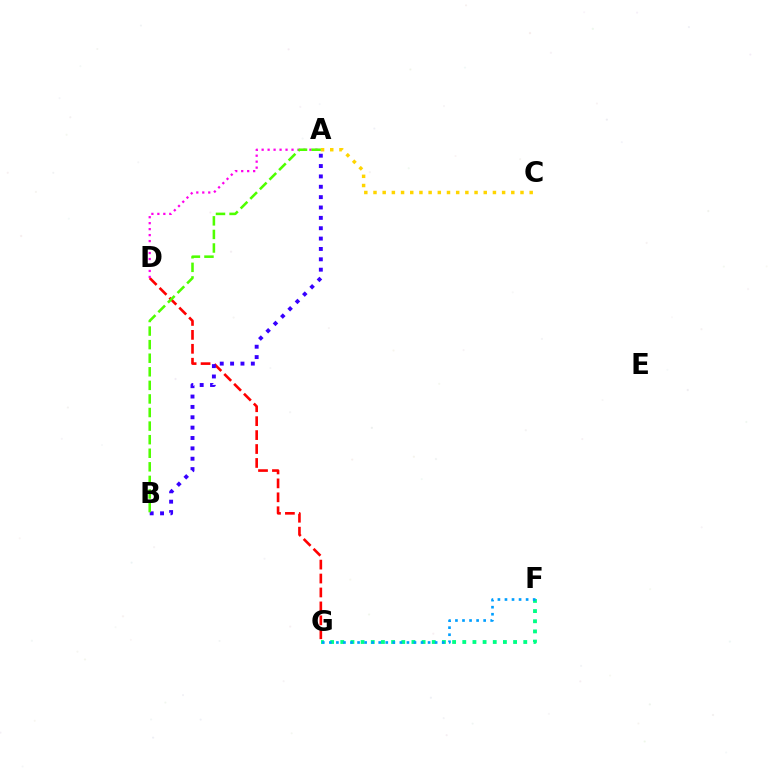{('A', 'C'): [{'color': '#ffd500', 'line_style': 'dotted', 'thickness': 2.5}], ('D', 'G'): [{'color': '#ff0000', 'line_style': 'dashed', 'thickness': 1.89}], ('A', 'D'): [{'color': '#ff00ed', 'line_style': 'dotted', 'thickness': 1.62}], ('F', 'G'): [{'color': '#00ff86', 'line_style': 'dotted', 'thickness': 2.76}, {'color': '#009eff', 'line_style': 'dotted', 'thickness': 1.92}], ('A', 'B'): [{'color': '#3700ff', 'line_style': 'dotted', 'thickness': 2.82}, {'color': '#4fff00', 'line_style': 'dashed', 'thickness': 1.84}]}